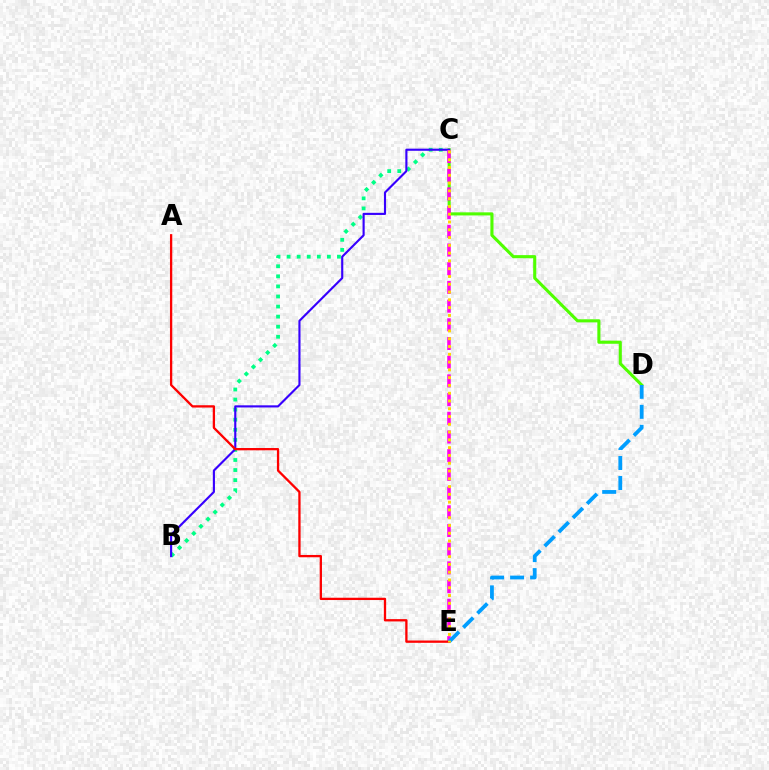{('C', 'D'): [{'color': '#4fff00', 'line_style': 'solid', 'thickness': 2.23}], ('B', 'C'): [{'color': '#00ff86', 'line_style': 'dotted', 'thickness': 2.74}, {'color': '#3700ff', 'line_style': 'solid', 'thickness': 1.54}], ('C', 'E'): [{'color': '#ff00ed', 'line_style': 'dashed', 'thickness': 2.54}, {'color': '#ffd500', 'line_style': 'dotted', 'thickness': 2.11}], ('A', 'E'): [{'color': '#ff0000', 'line_style': 'solid', 'thickness': 1.66}], ('D', 'E'): [{'color': '#009eff', 'line_style': 'dashed', 'thickness': 2.72}]}